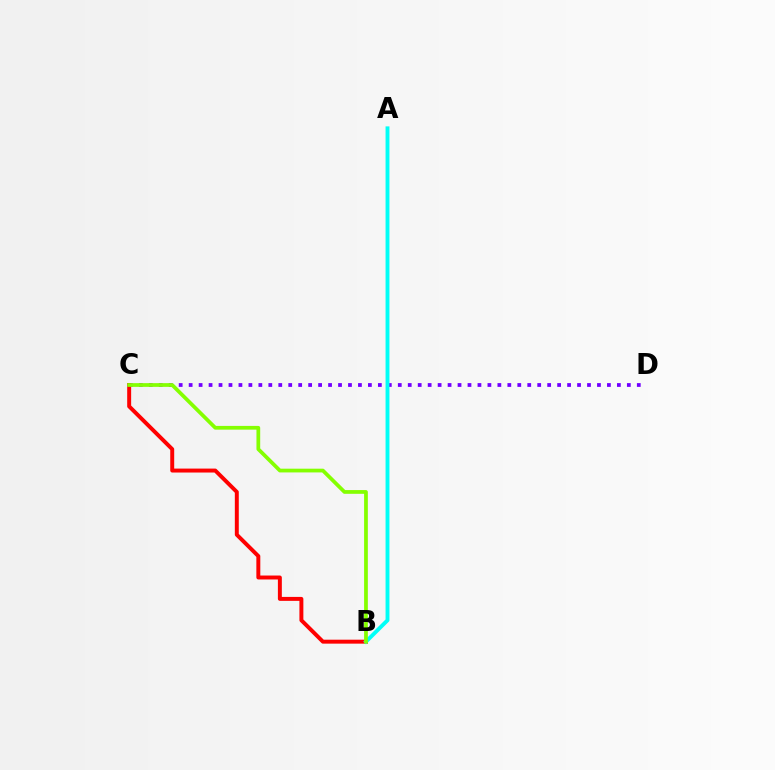{('C', 'D'): [{'color': '#7200ff', 'line_style': 'dotted', 'thickness': 2.71}], ('B', 'C'): [{'color': '#ff0000', 'line_style': 'solid', 'thickness': 2.84}, {'color': '#84ff00', 'line_style': 'solid', 'thickness': 2.69}], ('A', 'B'): [{'color': '#00fff6', 'line_style': 'solid', 'thickness': 2.8}]}